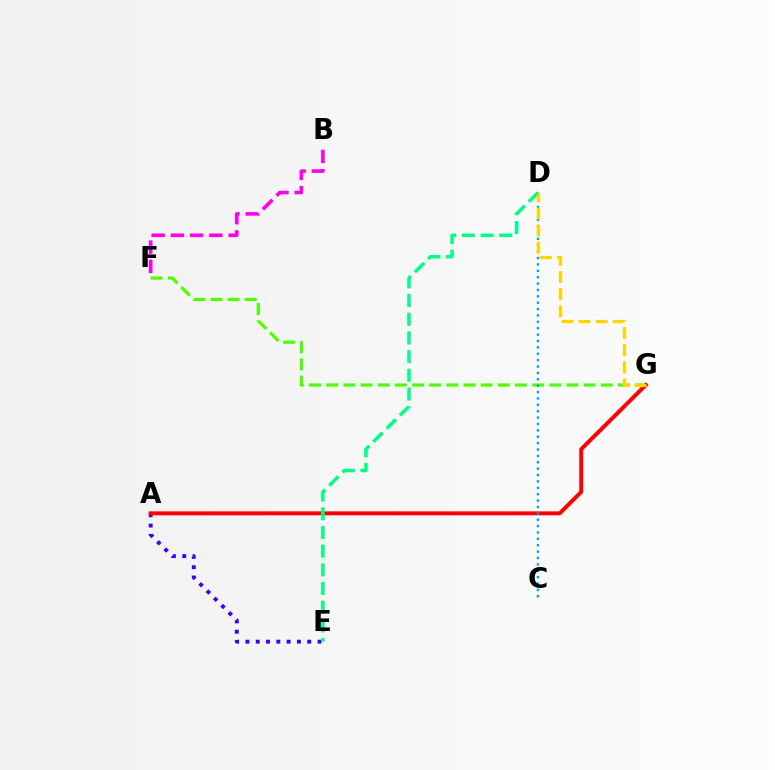{('A', 'E'): [{'color': '#3700ff', 'line_style': 'dotted', 'thickness': 2.8}], ('B', 'F'): [{'color': '#ff00ed', 'line_style': 'dashed', 'thickness': 2.62}], ('F', 'G'): [{'color': '#4fff00', 'line_style': 'dashed', 'thickness': 2.33}], ('A', 'G'): [{'color': '#ff0000', 'line_style': 'solid', 'thickness': 2.85}], ('D', 'E'): [{'color': '#00ff86', 'line_style': 'dashed', 'thickness': 2.54}], ('C', 'D'): [{'color': '#009eff', 'line_style': 'dotted', 'thickness': 1.73}], ('D', 'G'): [{'color': '#ffd500', 'line_style': 'dashed', 'thickness': 2.33}]}